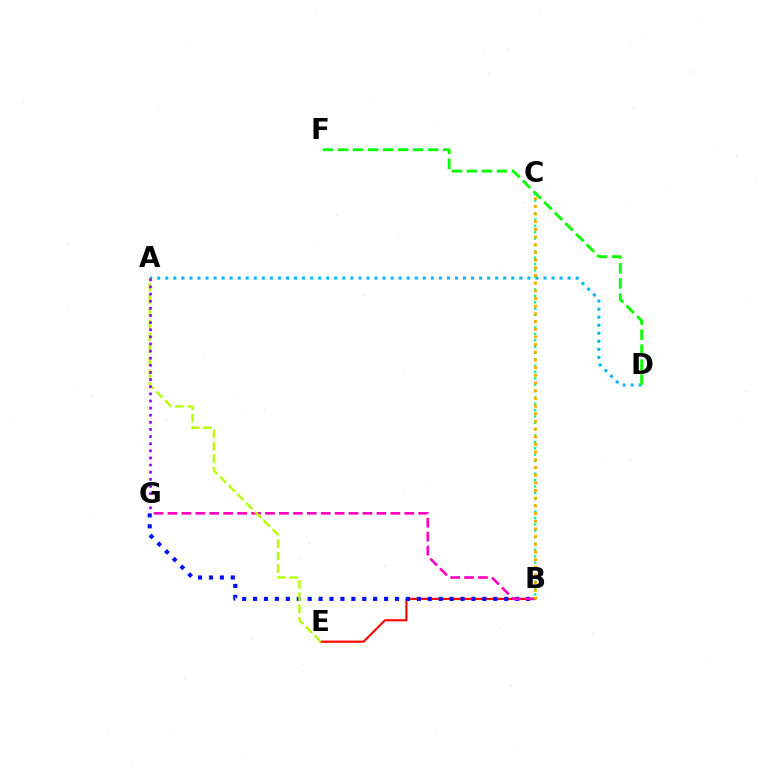{('A', 'D'): [{'color': '#00b5ff', 'line_style': 'dotted', 'thickness': 2.19}], ('B', 'C'): [{'color': '#00ff9d', 'line_style': 'dotted', 'thickness': 1.73}, {'color': '#ffa500', 'line_style': 'dotted', 'thickness': 2.09}], ('B', 'E'): [{'color': '#ff0000', 'line_style': 'solid', 'thickness': 1.54}], ('B', 'G'): [{'color': '#0010ff', 'line_style': 'dotted', 'thickness': 2.97}, {'color': '#ff00bd', 'line_style': 'dashed', 'thickness': 1.89}], ('D', 'F'): [{'color': '#08ff00', 'line_style': 'dashed', 'thickness': 2.04}], ('A', 'E'): [{'color': '#b3ff00', 'line_style': 'dashed', 'thickness': 1.68}], ('A', 'G'): [{'color': '#9b00ff', 'line_style': 'dotted', 'thickness': 1.94}]}